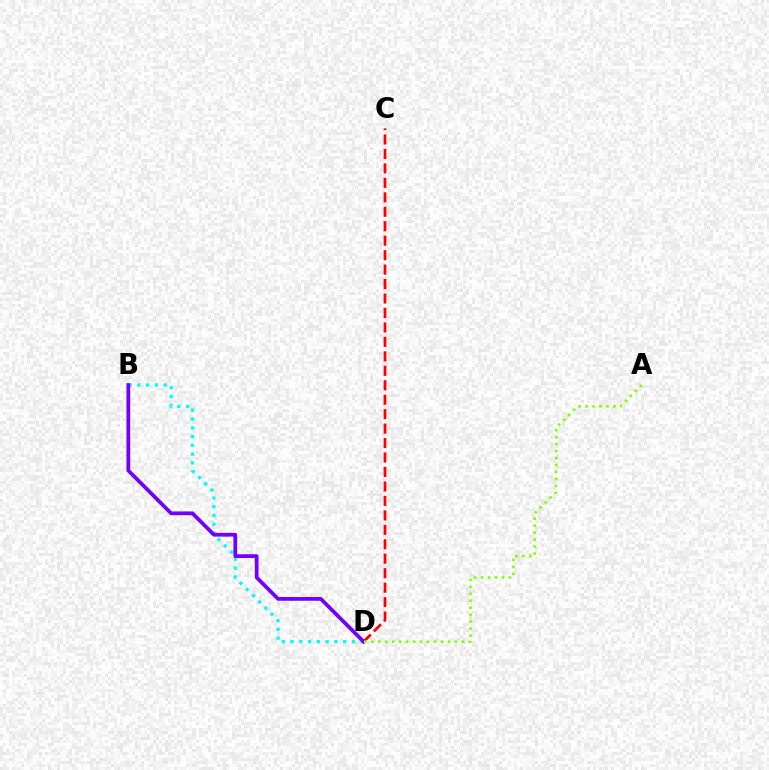{('B', 'D'): [{'color': '#00fff6', 'line_style': 'dotted', 'thickness': 2.38}, {'color': '#7200ff', 'line_style': 'solid', 'thickness': 2.71}], ('C', 'D'): [{'color': '#ff0000', 'line_style': 'dashed', 'thickness': 1.96}], ('A', 'D'): [{'color': '#84ff00', 'line_style': 'dotted', 'thickness': 1.89}]}